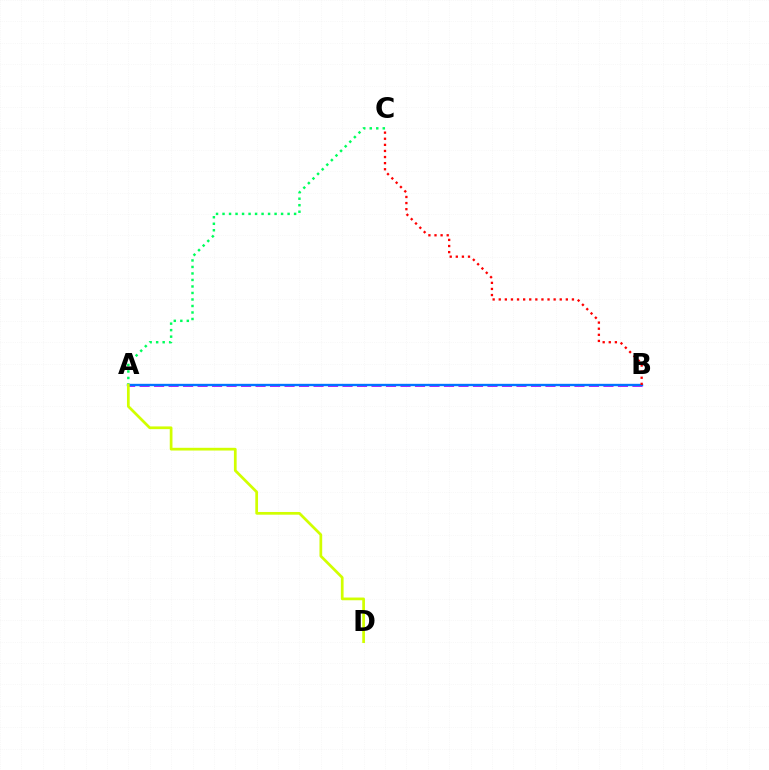{('A', 'B'): [{'color': '#b900ff', 'line_style': 'dashed', 'thickness': 1.97}, {'color': '#0074ff', 'line_style': 'solid', 'thickness': 1.7}], ('A', 'C'): [{'color': '#00ff5c', 'line_style': 'dotted', 'thickness': 1.77}], ('A', 'D'): [{'color': '#d1ff00', 'line_style': 'solid', 'thickness': 1.96}], ('B', 'C'): [{'color': '#ff0000', 'line_style': 'dotted', 'thickness': 1.66}]}